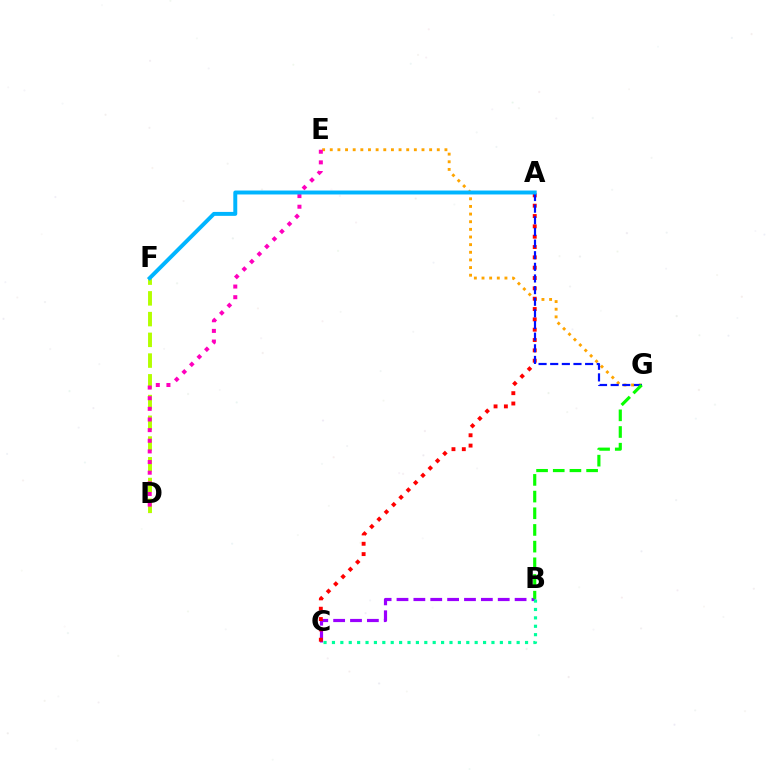{('D', 'F'): [{'color': '#b3ff00', 'line_style': 'dashed', 'thickness': 2.82}], ('E', 'G'): [{'color': '#ffa500', 'line_style': 'dotted', 'thickness': 2.08}], ('B', 'C'): [{'color': '#9b00ff', 'line_style': 'dashed', 'thickness': 2.29}, {'color': '#00ff9d', 'line_style': 'dotted', 'thickness': 2.28}], ('A', 'C'): [{'color': '#ff0000', 'line_style': 'dotted', 'thickness': 2.81}], ('A', 'G'): [{'color': '#0010ff', 'line_style': 'dashed', 'thickness': 1.58}], ('D', 'E'): [{'color': '#ff00bd', 'line_style': 'dotted', 'thickness': 2.89}], ('B', 'G'): [{'color': '#08ff00', 'line_style': 'dashed', 'thickness': 2.27}], ('A', 'F'): [{'color': '#00b5ff', 'line_style': 'solid', 'thickness': 2.84}]}